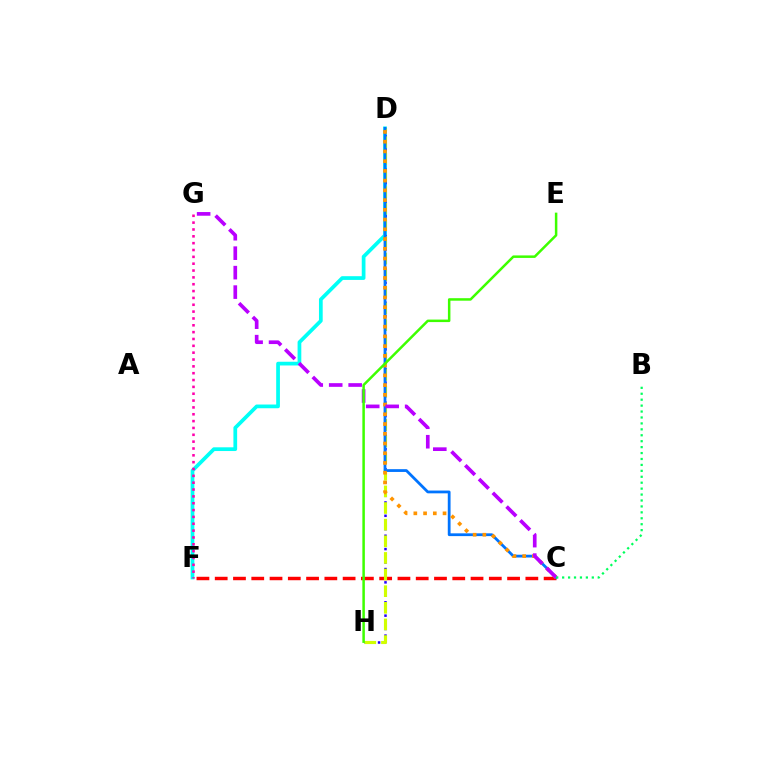{('D', 'F'): [{'color': '#00fff6', 'line_style': 'solid', 'thickness': 2.68}], ('C', 'F'): [{'color': '#ff0000', 'line_style': 'dashed', 'thickness': 2.48}], ('D', 'H'): [{'color': '#2500ff', 'line_style': 'dotted', 'thickness': 1.81}, {'color': '#d1ff00', 'line_style': 'dashed', 'thickness': 2.26}], ('C', 'D'): [{'color': '#0074ff', 'line_style': 'solid', 'thickness': 2.0}, {'color': '#ff9400', 'line_style': 'dotted', 'thickness': 2.65}], ('C', 'G'): [{'color': '#b900ff', 'line_style': 'dashed', 'thickness': 2.64}], ('E', 'H'): [{'color': '#3dff00', 'line_style': 'solid', 'thickness': 1.8}], ('B', 'C'): [{'color': '#00ff5c', 'line_style': 'dotted', 'thickness': 1.61}], ('F', 'G'): [{'color': '#ff00ac', 'line_style': 'dotted', 'thickness': 1.86}]}